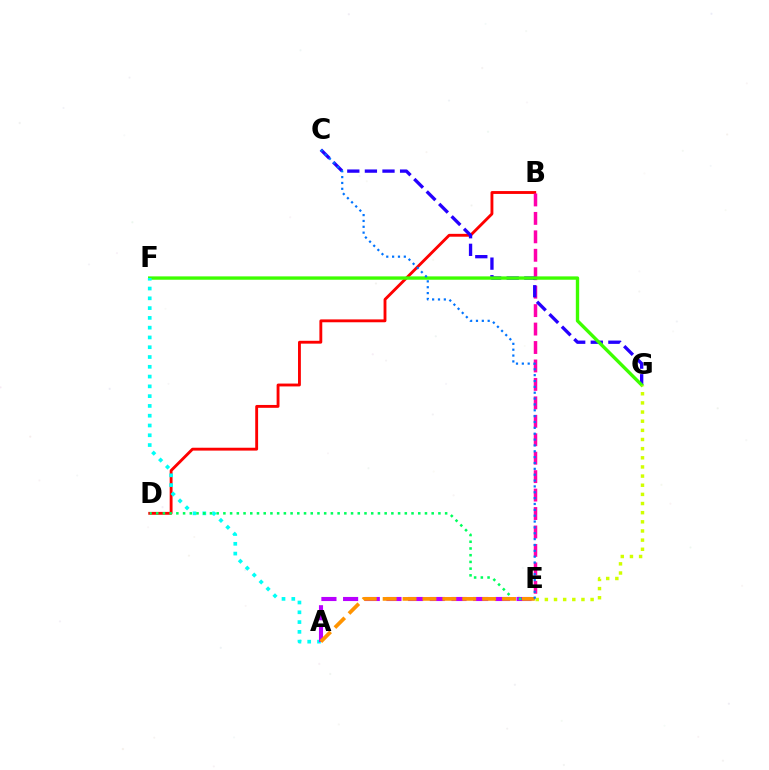{('B', 'D'): [{'color': '#ff0000', 'line_style': 'solid', 'thickness': 2.06}], ('B', 'E'): [{'color': '#ff00ac', 'line_style': 'dashed', 'thickness': 2.51}], ('C', 'G'): [{'color': '#2500ff', 'line_style': 'dashed', 'thickness': 2.39}], ('F', 'G'): [{'color': '#3dff00', 'line_style': 'solid', 'thickness': 2.42}], ('E', 'G'): [{'color': '#d1ff00', 'line_style': 'dotted', 'thickness': 2.49}], ('A', 'F'): [{'color': '#00fff6', 'line_style': 'dotted', 'thickness': 2.66}], ('A', 'E'): [{'color': '#b900ff', 'line_style': 'dashed', 'thickness': 2.95}, {'color': '#ff9400', 'line_style': 'dashed', 'thickness': 2.7}], ('D', 'E'): [{'color': '#00ff5c', 'line_style': 'dotted', 'thickness': 1.83}], ('C', 'E'): [{'color': '#0074ff', 'line_style': 'dotted', 'thickness': 1.59}]}